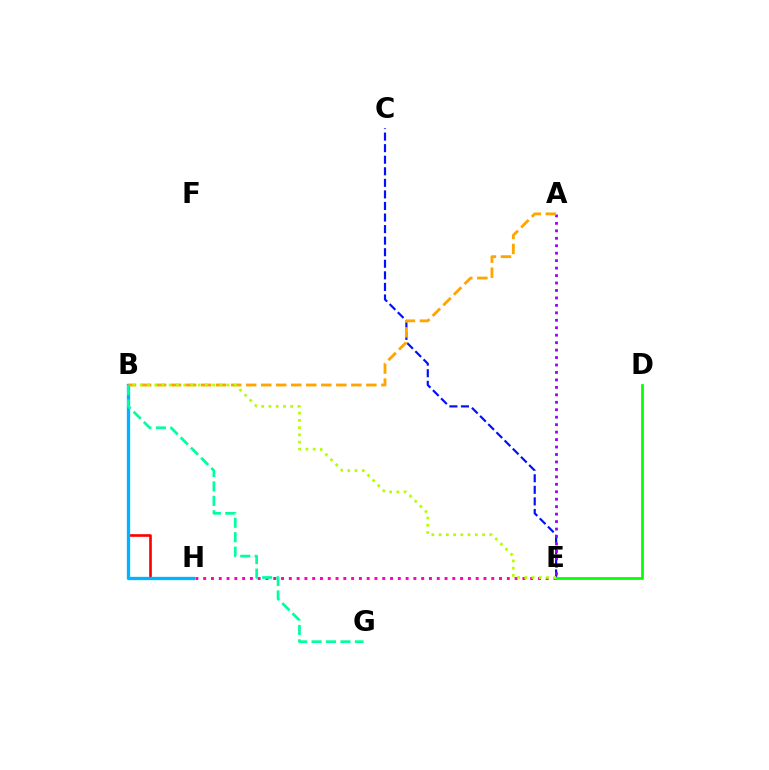{('C', 'E'): [{'color': '#0010ff', 'line_style': 'dashed', 'thickness': 1.57}], ('A', 'E'): [{'color': '#9b00ff', 'line_style': 'dotted', 'thickness': 2.03}], ('B', 'H'): [{'color': '#ff0000', 'line_style': 'solid', 'thickness': 1.9}, {'color': '#00b5ff', 'line_style': 'solid', 'thickness': 2.39}], ('E', 'H'): [{'color': '#ff00bd', 'line_style': 'dotted', 'thickness': 2.12}], ('A', 'B'): [{'color': '#ffa500', 'line_style': 'dashed', 'thickness': 2.04}], ('D', 'E'): [{'color': '#08ff00', 'line_style': 'solid', 'thickness': 1.97}], ('B', 'G'): [{'color': '#00ff9d', 'line_style': 'dashed', 'thickness': 1.96}], ('B', 'E'): [{'color': '#b3ff00', 'line_style': 'dotted', 'thickness': 1.97}]}